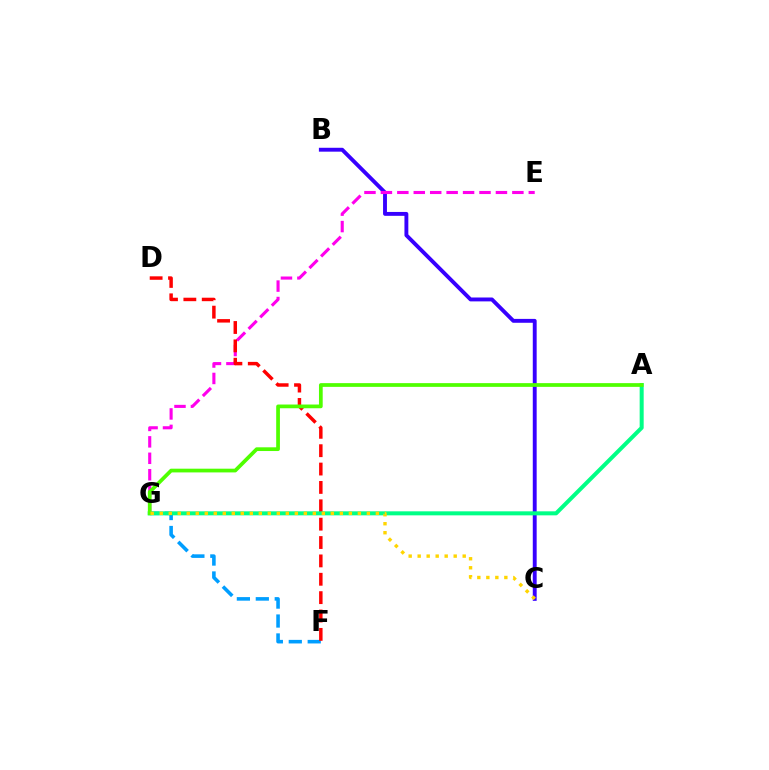{('F', 'G'): [{'color': '#009eff', 'line_style': 'dashed', 'thickness': 2.57}], ('B', 'C'): [{'color': '#3700ff', 'line_style': 'solid', 'thickness': 2.8}], ('E', 'G'): [{'color': '#ff00ed', 'line_style': 'dashed', 'thickness': 2.23}], ('D', 'F'): [{'color': '#ff0000', 'line_style': 'dashed', 'thickness': 2.5}], ('A', 'G'): [{'color': '#00ff86', 'line_style': 'solid', 'thickness': 2.89}, {'color': '#4fff00', 'line_style': 'solid', 'thickness': 2.68}], ('C', 'G'): [{'color': '#ffd500', 'line_style': 'dotted', 'thickness': 2.45}]}